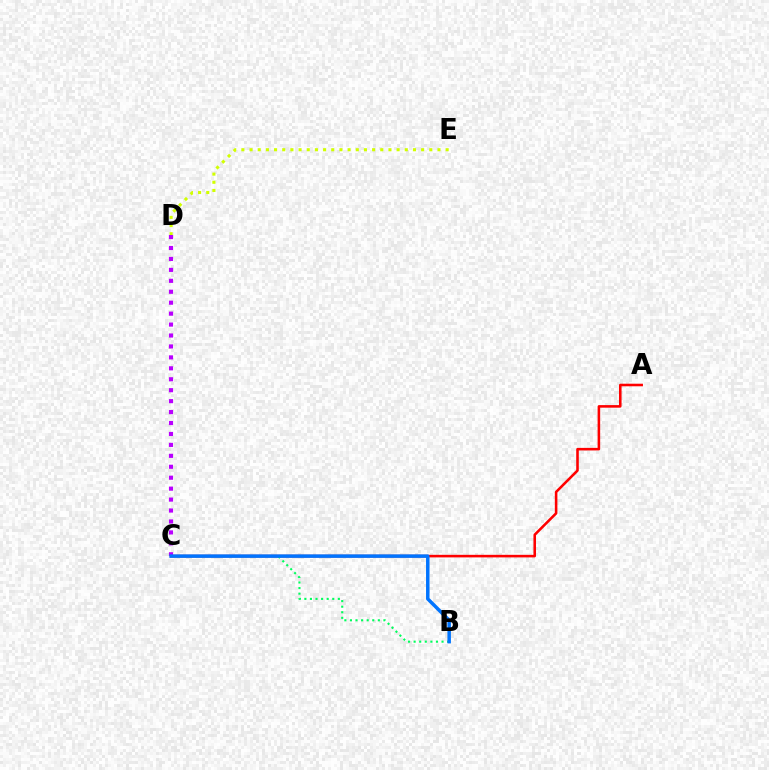{('A', 'C'): [{'color': '#ff0000', 'line_style': 'solid', 'thickness': 1.85}], ('D', 'E'): [{'color': '#d1ff00', 'line_style': 'dotted', 'thickness': 2.22}], ('B', 'C'): [{'color': '#00ff5c', 'line_style': 'dotted', 'thickness': 1.52}, {'color': '#0074ff', 'line_style': 'solid', 'thickness': 2.51}], ('C', 'D'): [{'color': '#b900ff', 'line_style': 'dotted', 'thickness': 2.97}]}